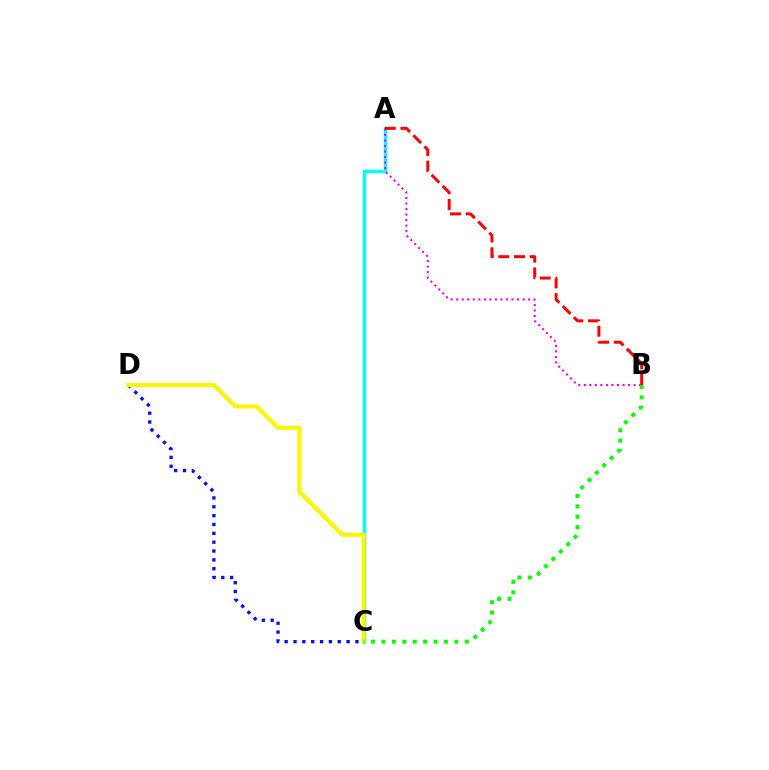{('A', 'C'): [{'color': '#00fff6', 'line_style': 'solid', 'thickness': 2.49}], ('C', 'D'): [{'color': '#0010ff', 'line_style': 'dotted', 'thickness': 2.4}, {'color': '#fcf500', 'line_style': 'solid', 'thickness': 2.96}], ('A', 'B'): [{'color': '#ee00ff', 'line_style': 'dotted', 'thickness': 1.5}, {'color': '#ff0000', 'line_style': 'dashed', 'thickness': 2.13}], ('B', 'C'): [{'color': '#08ff00', 'line_style': 'dotted', 'thickness': 2.83}]}